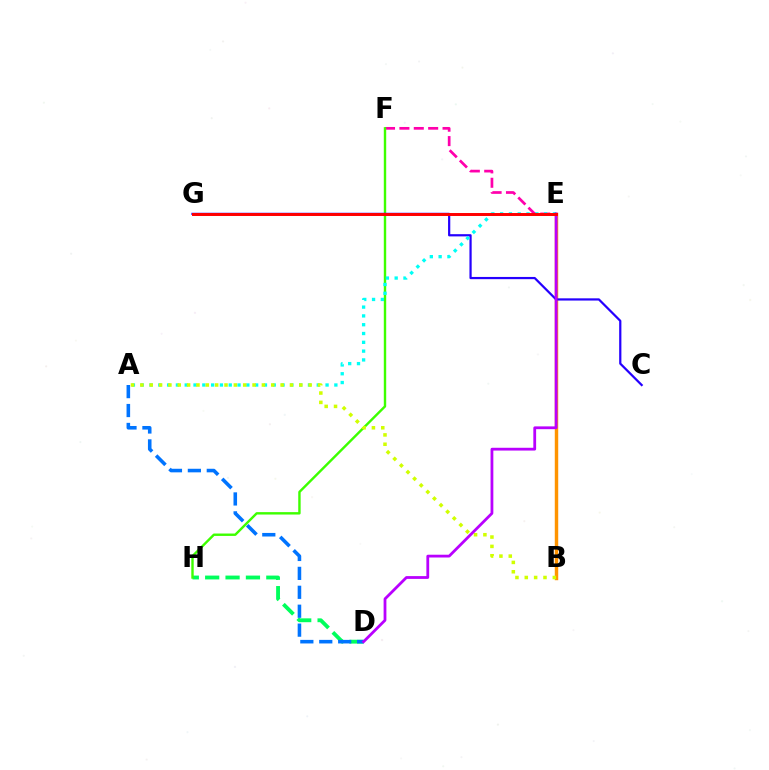{('D', 'H'): [{'color': '#00ff5c', 'line_style': 'dashed', 'thickness': 2.77}], ('A', 'D'): [{'color': '#0074ff', 'line_style': 'dashed', 'thickness': 2.57}], ('E', 'F'): [{'color': '#ff00ac', 'line_style': 'dashed', 'thickness': 1.95}], ('B', 'E'): [{'color': '#ff9400', 'line_style': 'solid', 'thickness': 2.48}], ('F', 'H'): [{'color': '#3dff00', 'line_style': 'solid', 'thickness': 1.73}], ('C', 'G'): [{'color': '#2500ff', 'line_style': 'solid', 'thickness': 1.6}], ('A', 'E'): [{'color': '#00fff6', 'line_style': 'dotted', 'thickness': 2.39}], ('A', 'B'): [{'color': '#d1ff00', 'line_style': 'dotted', 'thickness': 2.54}], ('D', 'E'): [{'color': '#b900ff', 'line_style': 'solid', 'thickness': 2.01}], ('E', 'G'): [{'color': '#ff0000', 'line_style': 'solid', 'thickness': 2.13}]}